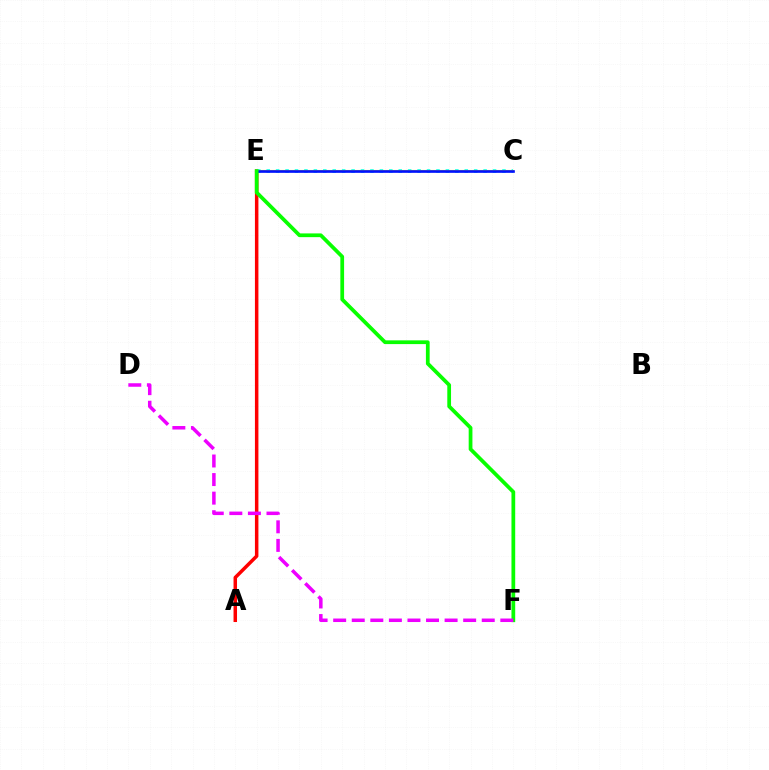{('A', 'E'): [{'color': '#ff0000', 'line_style': 'solid', 'thickness': 2.51}], ('C', 'E'): [{'color': '#00fff6', 'line_style': 'dotted', 'thickness': 2.56}, {'color': '#fcf500', 'line_style': 'solid', 'thickness': 1.53}, {'color': '#0010ff', 'line_style': 'solid', 'thickness': 1.92}], ('E', 'F'): [{'color': '#08ff00', 'line_style': 'solid', 'thickness': 2.7}], ('D', 'F'): [{'color': '#ee00ff', 'line_style': 'dashed', 'thickness': 2.52}]}